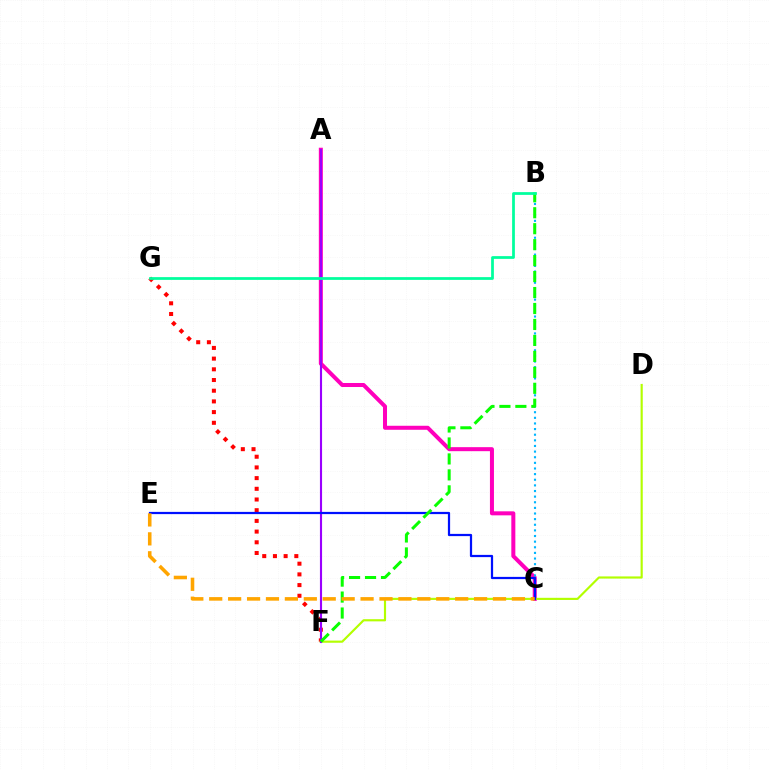{('A', 'C'): [{'color': '#ff00bd', 'line_style': 'solid', 'thickness': 2.89}], ('B', 'C'): [{'color': '#00b5ff', 'line_style': 'dotted', 'thickness': 1.53}], ('F', 'G'): [{'color': '#ff0000', 'line_style': 'dotted', 'thickness': 2.91}], ('D', 'F'): [{'color': '#b3ff00', 'line_style': 'solid', 'thickness': 1.55}], ('A', 'F'): [{'color': '#9b00ff', 'line_style': 'solid', 'thickness': 1.53}], ('C', 'E'): [{'color': '#0010ff', 'line_style': 'solid', 'thickness': 1.6}, {'color': '#ffa500', 'line_style': 'dashed', 'thickness': 2.57}], ('B', 'F'): [{'color': '#08ff00', 'line_style': 'dashed', 'thickness': 2.17}], ('B', 'G'): [{'color': '#00ff9d', 'line_style': 'solid', 'thickness': 1.98}]}